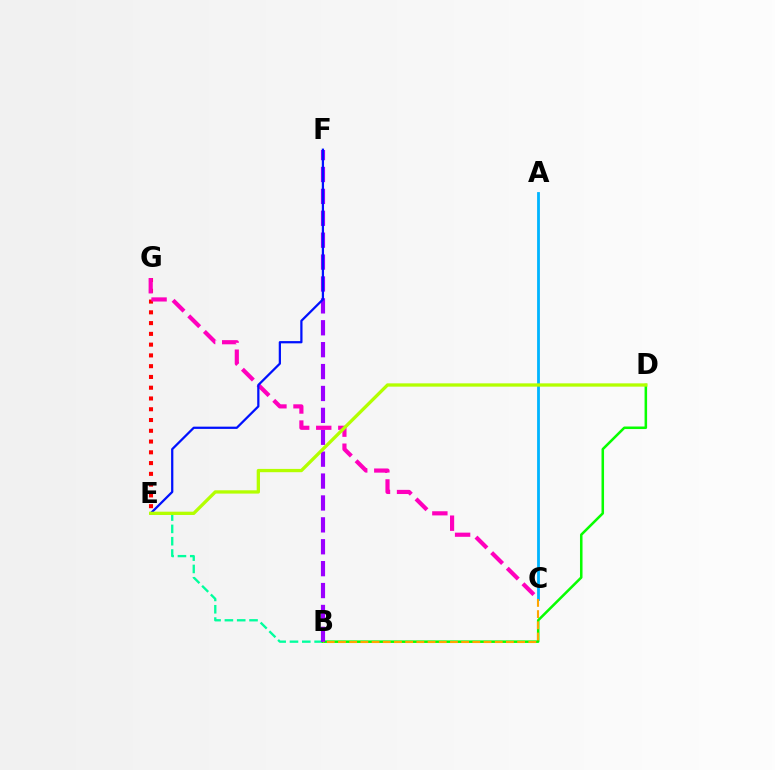{('B', 'E'): [{'color': '#00ff9d', 'line_style': 'dashed', 'thickness': 1.67}], ('B', 'D'): [{'color': '#08ff00', 'line_style': 'solid', 'thickness': 1.83}], ('E', 'G'): [{'color': '#ff0000', 'line_style': 'dotted', 'thickness': 2.93}], ('A', 'C'): [{'color': '#00b5ff', 'line_style': 'solid', 'thickness': 2.02}], ('B', 'F'): [{'color': '#9b00ff', 'line_style': 'dashed', 'thickness': 2.97}], ('C', 'G'): [{'color': '#ff00bd', 'line_style': 'dashed', 'thickness': 3.0}], ('B', 'C'): [{'color': '#ffa500', 'line_style': 'dashed', 'thickness': 1.52}], ('E', 'F'): [{'color': '#0010ff', 'line_style': 'solid', 'thickness': 1.62}], ('D', 'E'): [{'color': '#b3ff00', 'line_style': 'solid', 'thickness': 2.37}]}